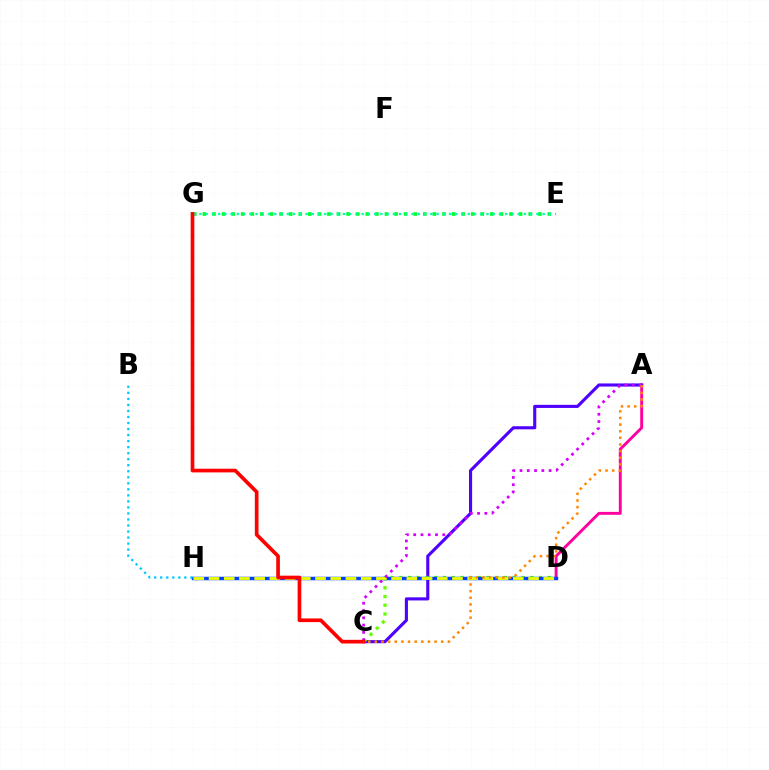{('A', 'D'): [{'color': '#ff00a0', 'line_style': 'solid', 'thickness': 2.09}], ('A', 'C'): [{'color': '#4f00ff', 'line_style': 'solid', 'thickness': 2.23}, {'color': '#d600ff', 'line_style': 'dotted', 'thickness': 1.98}, {'color': '#ff8800', 'line_style': 'dotted', 'thickness': 1.8}], ('C', 'D'): [{'color': '#66ff00', 'line_style': 'dotted', 'thickness': 2.37}], ('D', 'H'): [{'color': '#003fff', 'line_style': 'solid', 'thickness': 2.5}, {'color': '#eeff00', 'line_style': 'dashed', 'thickness': 2.07}], ('E', 'G'): [{'color': '#00ff27', 'line_style': 'dotted', 'thickness': 2.6}, {'color': '#00ffaf', 'line_style': 'dotted', 'thickness': 1.7}], ('B', 'H'): [{'color': '#00c7ff', 'line_style': 'dotted', 'thickness': 1.64}], ('C', 'G'): [{'color': '#ff0000', 'line_style': 'solid', 'thickness': 2.64}]}